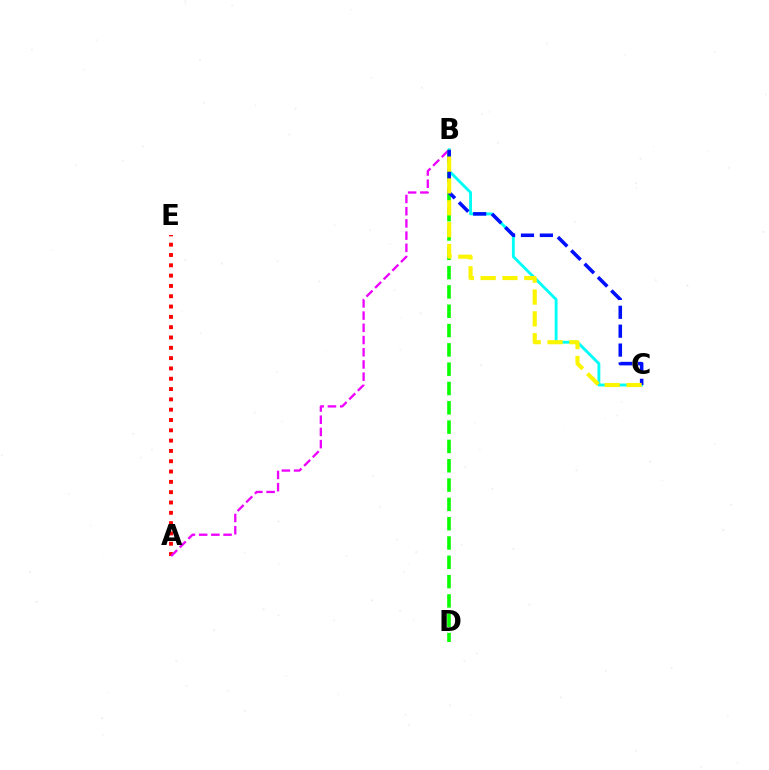{('A', 'E'): [{'color': '#ff0000', 'line_style': 'dotted', 'thickness': 2.8}], ('B', 'D'): [{'color': '#08ff00', 'line_style': 'dashed', 'thickness': 2.62}], ('A', 'B'): [{'color': '#ee00ff', 'line_style': 'dashed', 'thickness': 1.66}], ('B', 'C'): [{'color': '#00fff6', 'line_style': 'solid', 'thickness': 2.07}, {'color': '#0010ff', 'line_style': 'dashed', 'thickness': 2.57}, {'color': '#fcf500', 'line_style': 'dashed', 'thickness': 2.97}]}